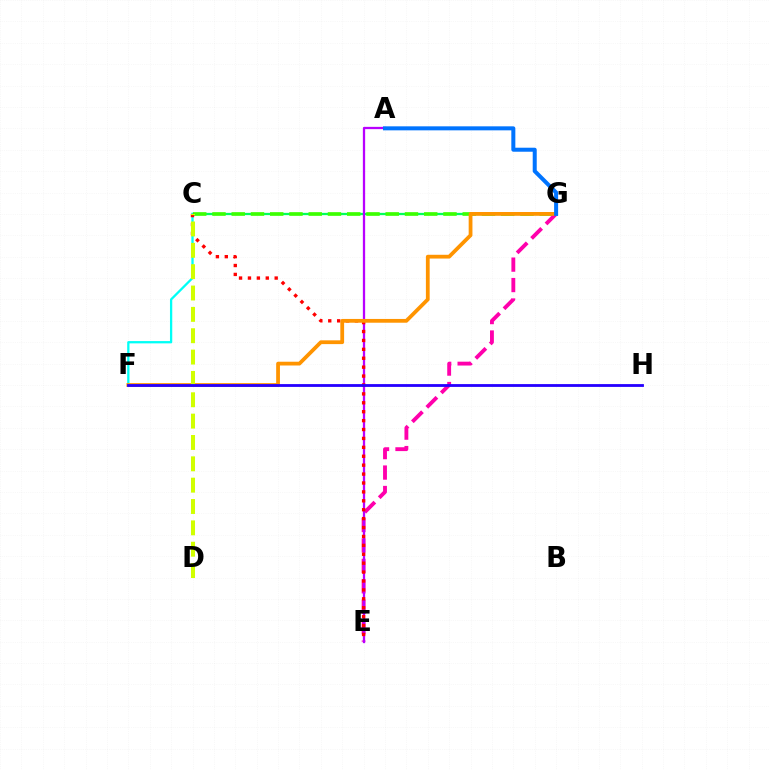{('C', 'G'): [{'color': '#00ff5c', 'line_style': 'solid', 'thickness': 1.65}, {'color': '#3dff00', 'line_style': 'dashed', 'thickness': 2.62}], ('C', 'F'): [{'color': '#00fff6', 'line_style': 'solid', 'thickness': 1.65}], ('E', 'G'): [{'color': '#ff00ac', 'line_style': 'dashed', 'thickness': 2.78}], ('A', 'E'): [{'color': '#b900ff', 'line_style': 'solid', 'thickness': 1.64}], ('C', 'E'): [{'color': '#ff0000', 'line_style': 'dotted', 'thickness': 2.42}], ('F', 'G'): [{'color': '#ff9400', 'line_style': 'solid', 'thickness': 2.72}], ('A', 'G'): [{'color': '#0074ff', 'line_style': 'solid', 'thickness': 2.89}], ('C', 'D'): [{'color': '#d1ff00', 'line_style': 'dashed', 'thickness': 2.9}], ('F', 'H'): [{'color': '#2500ff', 'line_style': 'solid', 'thickness': 2.03}]}